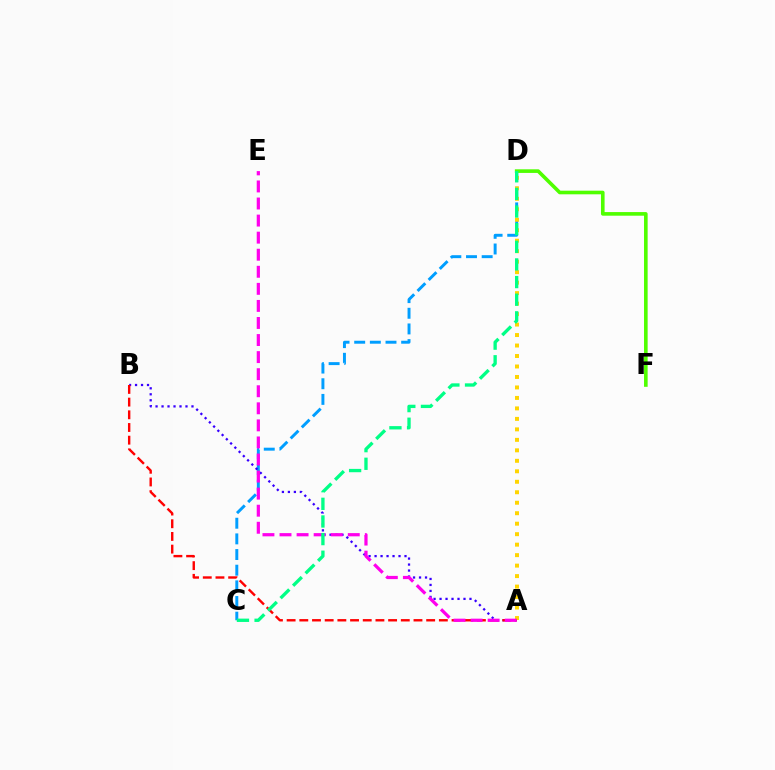{('C', 'D'): [{'color': '#009eff', 'line_style': 'dashed', 'thickness': 2.13}, {'color': '#00ff86', 'line_style': 'dashed', 'thickness': 2.4}], ('A', 'B'): [{'color': '#3700ff', 'line_style': 'dotted', 'thickness': 1.63}, {'color': '#ff0000', 'line_style': 'dashed', 'thickness': 1.72}], ('A', 'D'): [{'color': '#ffd500', 'line_style': 'dotted', 'thickness': 2.85}], ('D', 'F'): [{'color': '#4fff00', 'line_style': 'solid', 'thickness': 2.6}], ('A', 'E'): [{'color': '#ff00ed', 'line_style': 'dashed', 'thickness': 2.32}]}